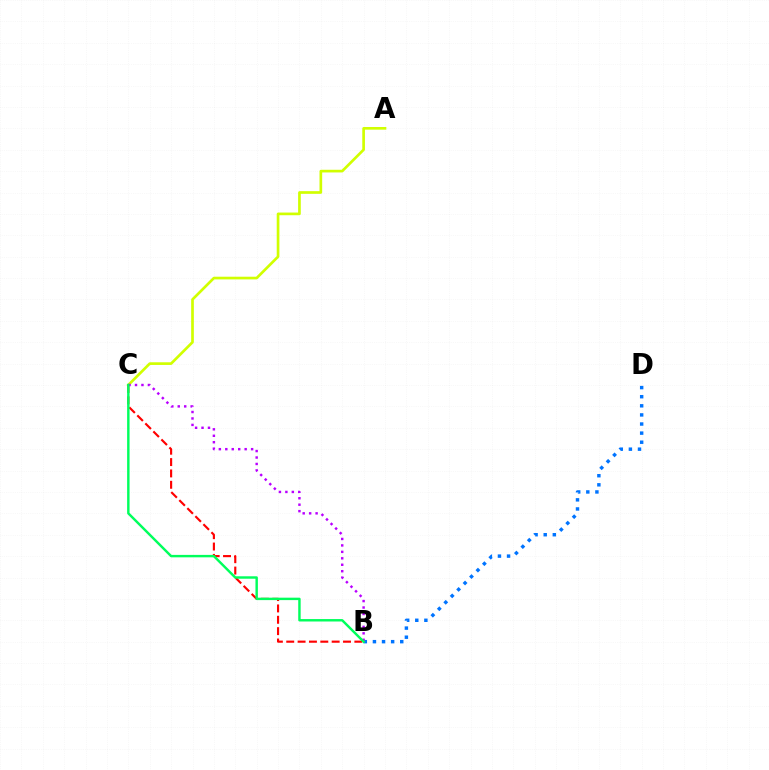{('B', 'D'): [{'color': '#0074ff', 'line_style': 'dotted', 'thickness': 2.47}], ('A', 'C'): [{'color': '#d1ff00', 'line_style': 'solid', 'thickness': 1.93}], ('B', 'C'): [{'color': '#ff0000', 'line_style': 'dashed', 'thickness': 1.54}, {'color': '#b900ff', 'line_style': 'dotted', 'thickness': 1.75}, {'color': '#00ff5c', 'line_style': 'solid', 'thickness': 1.75}]}